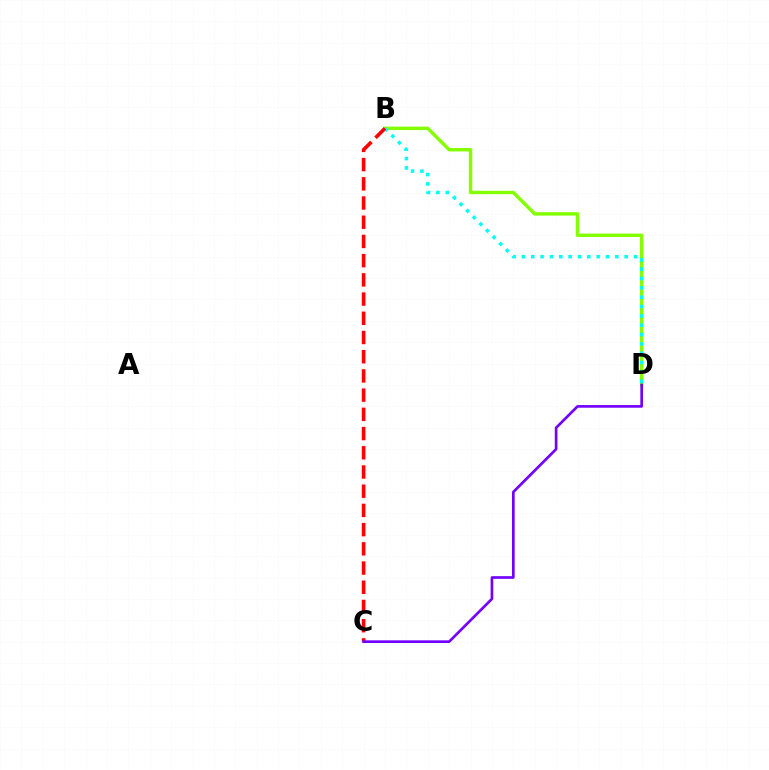{('B', 'D'): [{'color': '#84ff00', 'line_style': 'solid', 'thickness': 2.47}, {'color': '#00fff6', 'line_style': 'dotted', 'thickness': 2.54}], ('B', 'C'): [{'color': '#ff0000', 'line_style': 'dashed', 'thickness': 2.61}], ('C', 'D'): [{'color': '#7200ff', 'line_style': 'solid', 'thickness': 1.92}]}